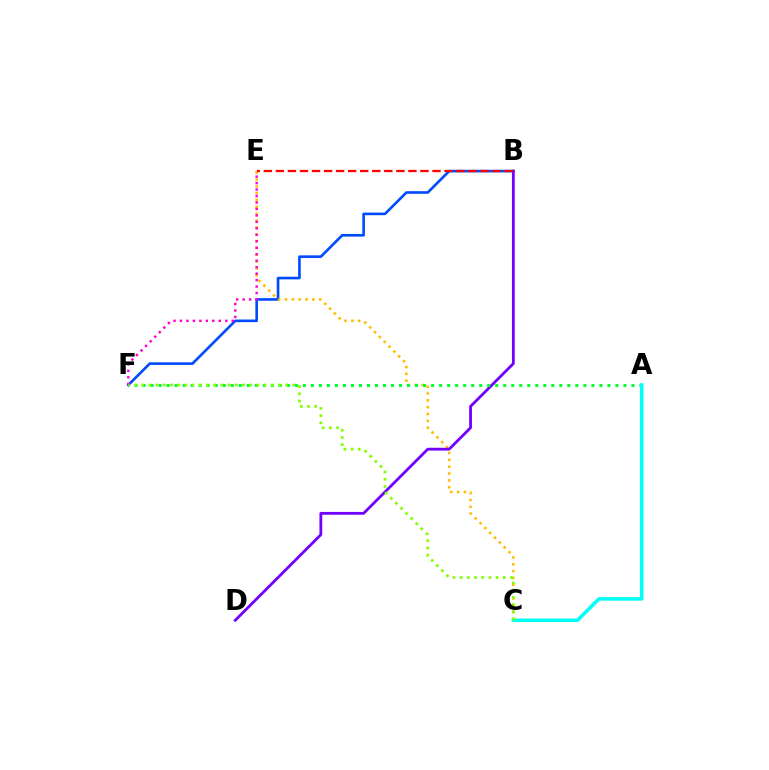{('B', 'F'): [{'color': '#004bff', 'line_style': 'solid', 'thickness': 1.9}], ('C', 'E'): [{'color': '#ffbd00', 'line_style': 'dotted', 'thickness': 1.86}], ('B', 'D'): [{'color': '#7200ff', 'line_style': 'solid', 'thickness': 2.01}], ('A', 'F'): [{'color': '#00ff39', 'line_style': 'dotted', 'thickness': 2.18}], ('E', 'F'): [{'color': '#ff00cf', 'line_style': 'dotted', 'thickness': 1.76}], ('B', 'E'): [{'color': '#ff0000', 'line_style': 'dashed', 'thickness': 1.64}], ('A', 'C'): [{'color': '#00fff6', 'line_style': 'solid', 'thickness': 2.54}], ('C', 'F'): [{'color': '#84ff00', 'line_style': 'dotted', 'thickness': 1.96}]}